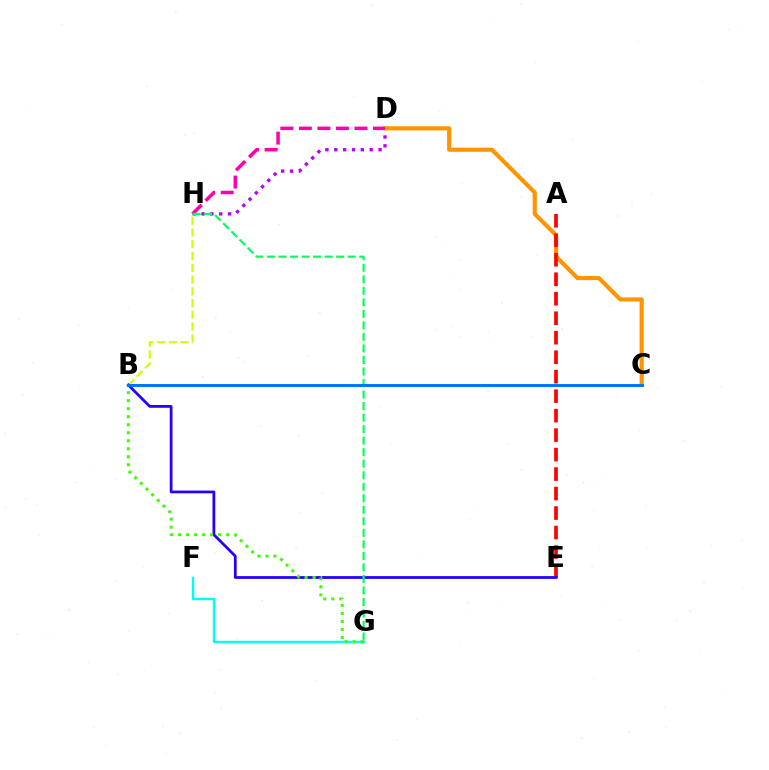{('B', 'H'): [{'color': '#d1ff00', 'line_style': 'dashed', 'thickness': 1.6}], ('D', 'H'): [{'color': '#b900ff', 'line_style': 'dotted', 'thickness': 2.41}, {'color': '#ff00ac', 'line_style': 'dashed', 'thickness': 2.52}], ('C', 'D'): [{'color': '#ff9400', 'line_style': 'solid', 'thickness': 2.97}], ('F', 'G'): [{'color': '#00fff6', 'line_style': 'solid', 'thickness': 1.74}], ('A', 'E'): [{'color': '#ff0000', 'line_style': 'dashed', 'thickness': 2.65}], ('B', 'E'): [{'color': '#2500ff', 'line_style': 'solid', 'thickness': 1.99}], ('B', 'G'): [{'color': '#3dff00', 'line_style': 'dotted', 'thickness': 2.18}], ('G', 'H'): [{'color': '#00ff5c', 'line_style': 'dashed', 'thickness': 1.57}], ('B', 'C'): [{'color': '#0074ff', 'line_style': 'solid', 'thickness': 2.12}]}